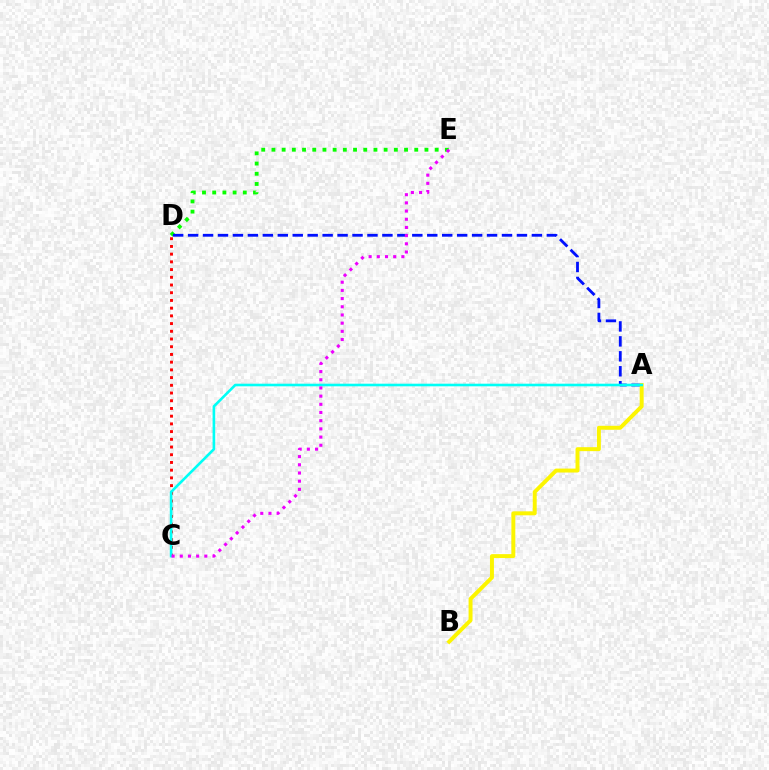{('D', 'E'): [{'color': '#08ff00', 'line_style': 'dotted', 'thickness': 2.77}], ('A', 'D'): [{'color': '#0010ff', 'line_style': 'dashed', 'thickness': 2.03}], ('C', 'D'): [{'color': '#ff0000', 'line_style': 'dotted', 'thickness': 2.1}], ('A', 'B'): [{'color': '#fcf500', 'line_style': 'solid', 'thickness': 2.85}], ('A', 'C'): [{'color': '#00fff6', 'line_style': 'solid', 'thickness': 1.88}], ('C', 'E'): [{'color': '#ee00ff', 'line_style': 'dotted', 'thickness': 2.22}]}